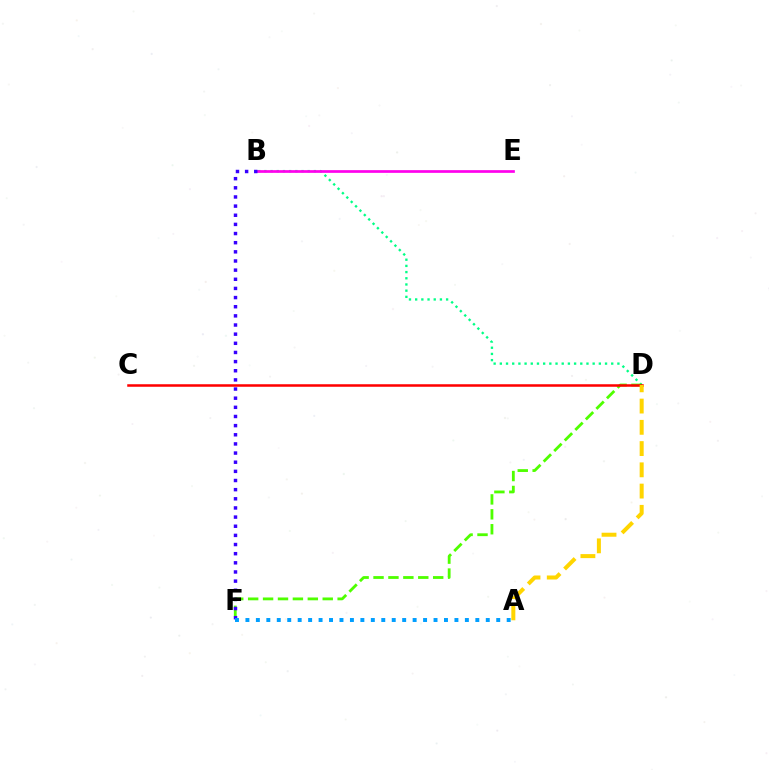{('B', 'D'): [{'color': '#00ff86', 'line_style': 'dotted', 'thickness': 1.68}], ('D', 'F'): [{'color': '#4fff00', 'line_style': 'dashed', 'thickness': 2.03}], ('B', 'E'): [{'color': '#ff00ed', 'line_style': 'solid', 'thickness': 1.95}], ('B', 'F'): [{'color': '#3700ff', 'line_style': 'dotted', 'thickness': 2.49}], ('C', 'D'): [{'color': '#ff0000', 'line_style': 'solid', 'thickness': 1.82}], ('A', 'D'): [{'color': '#ffd500', 'line_style': 'dashed', 'thickness': 2.89}], ('A', 'F'): [{'color': '#009eff', 'line_style': 'dotted', 'thickness': 2.84}]}